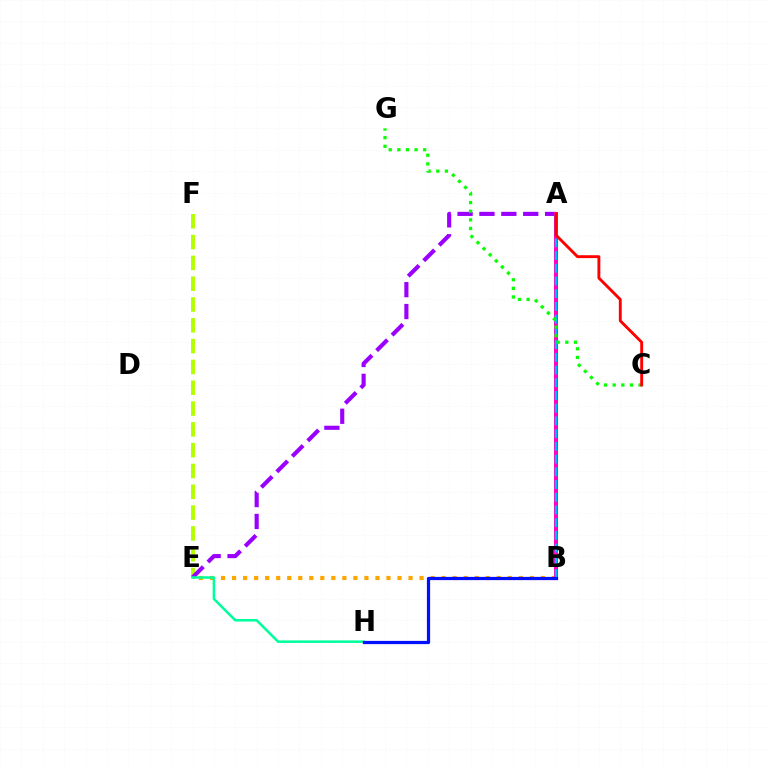{('E', 'F'): [{'color': '#b3ff00', 'line_style': 'dashed', 'thickness': 2.83}], ('B', 'E'): [{'color': '#ffa500', 'line_style': 'dotted', 'thickness': 3.0}], ('A', 'E'): [{'color': '#9b00ff', 'line_style': 'dashed', 'thickness': 2.97}], ('A', 'B'): [{'color': '#ff00bd', 'line_style': 'solid', 'thickness': 2.88}, {'color': '#00b5ff', 'line_style': 'dashed', 'thickness': 1.73}], ('E', 'H'): [{'color': '#00ff9d', 'line_style': 'solid', 'thickness': 1.82}], ('C', 'G'): [{'color': '#08ff00', 'line_style': 'dotted', 'thickness': 2.34}], ('B', 'H'): [{'color': '#0010ff', 'line_style': 'solid', 'thickness': 2.33}], ('A', 'C'): [{'color': '#ff0000', 'line_style': 'solid', 'thickness': 2.07}]}